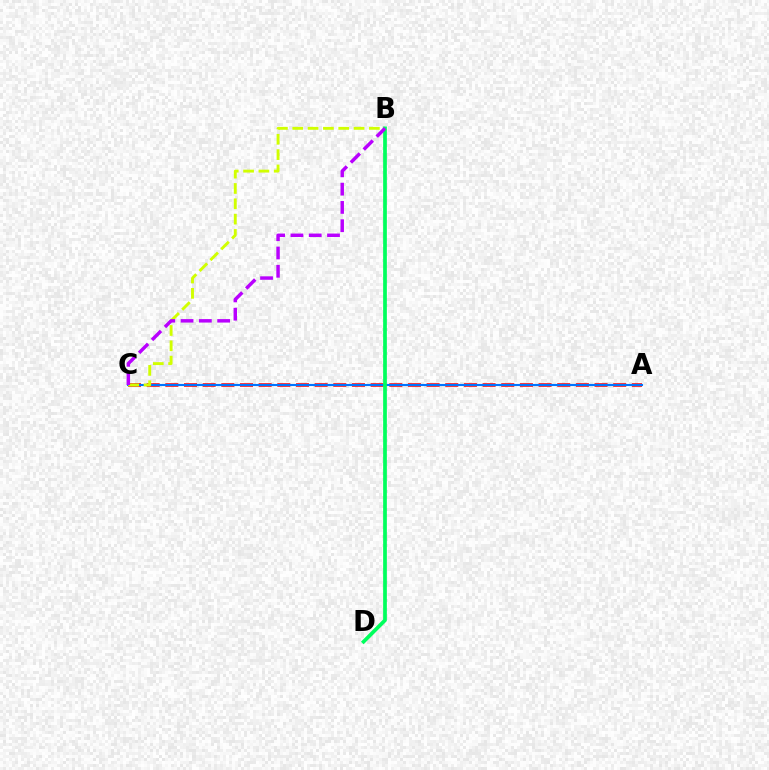{('A', 'C'): [{'color': '#ff0000', 'line_style': 'dashed', 'thickness': 2.54}, {'color': '#0074ff', 'line_style': 'solid', 'thickness': 1.53}], ('B', 'C'): [{'color': '#d1ff00', 'line_style': 'dashed', 'thickness': 2.08}, {'color': '#b900ff', 'line_style': 'dashed', 'thickness': 2.48}], ('B', 'D'): [{'color': '#00ff5c', 'line_style': 'solid', 'thickness': 2.68}]}